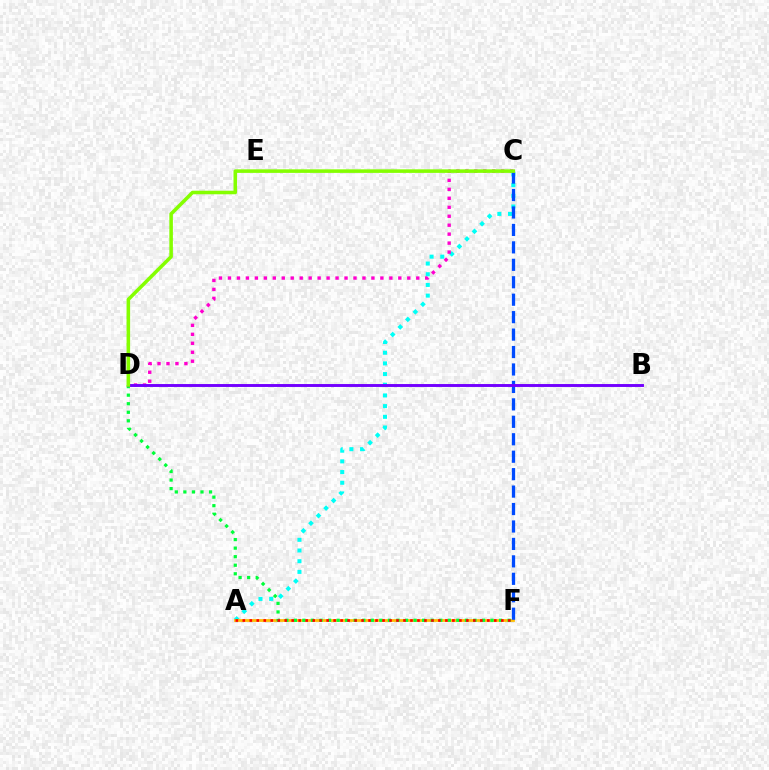{('A', 'C'): [{'color': '#00fff6', 'line_style': 'dotted', 'thickness': 2.9}], ('C', 'D'): [{'color': '#ff00cf', 'line_style': 'dotted', 'thickness': 2.44}, {'color': '#84ff00', 'line_style': 'solid', 'thickness': 2.56}], ('A', 'F'): [{'color': '#ffbd00', 'line_style': 'solid', 'thickness': 1.98}, {'color': '#ff0000', 'line_style': 'dotted', 'thickness': 1.9}], ('C', 'F'): [{'color': '#004bff', 'line_style': 'dashed', 'thickness': 2.37}], ('D', 'F'): [{'color': '#00ff39', 'line_style': 'dotted', 'thickness': 2.32}], ('B', 'D'): [{'color': '#7200ff', 'line_style': 'solid', 'thickness': 2.1}]}